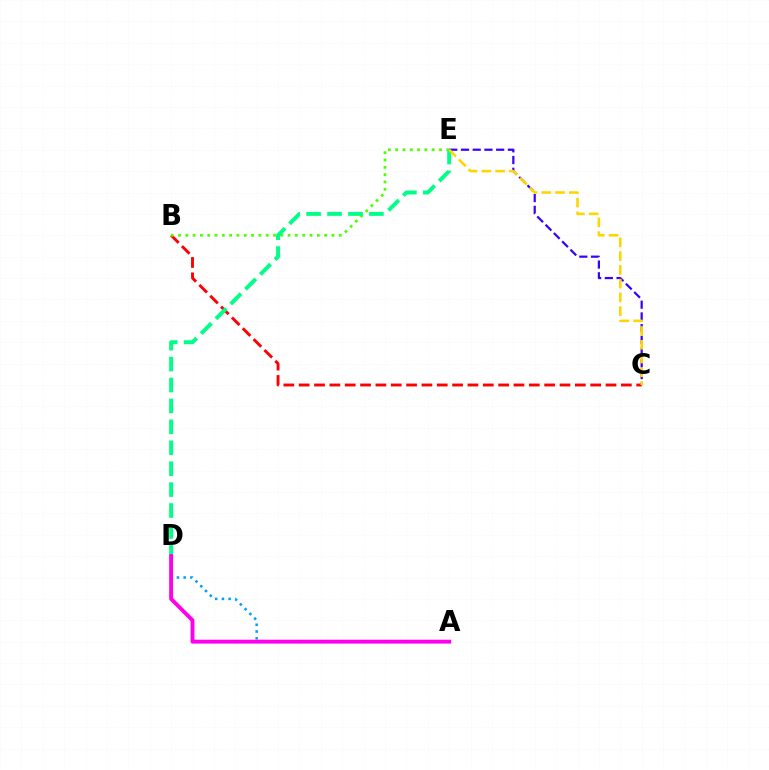{('B', 'C'): [{'color': '#ff0000', 'line_style': 'dashed', 'thickness': 2.08}], ('A', 'D'): [{'color': '#009eff', 'line_style': 'dotted', 'thickness': 1.83}, {'color': '#ff00ed', 'line_style': 'solid', 'thickness': 2.8}], ('C', 'E'): [{'color': '#3700ff', 'line_style': 'dashed', 'thickness': 1.59}, {'color': '#ffd500', 'line_style': 'dashed', 'thickness': 1.87}], ('B', 'E'): [{'color': '#4fff00', 'line_style': 'dotted', 'thickness': 1.99}], ('D', 'E'): [{'color': '#00ff86', 'line_style': 'dashed', 'thickness': 2.84}]}